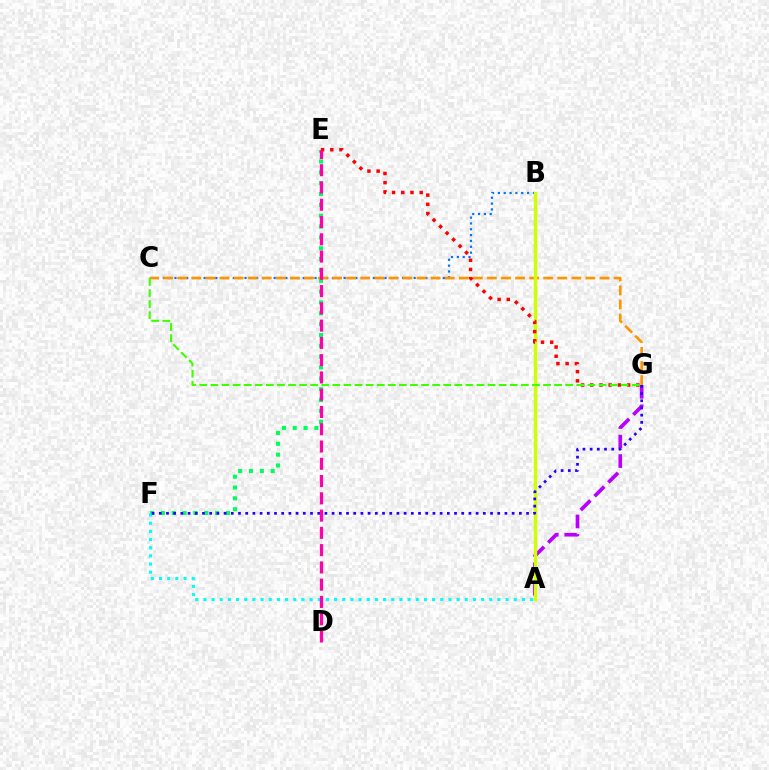{('B', 'C'): [{'color': '#0074ff', 'line_style': 'dotted', 'thickness': 1.59}], ('A', 'G'): [{'color': '#b900ff', 'line_style': 'dashed', 'thickness': 2.65}], ('C', 'G'): [{'color': '#ff9400', 'line_style': 'dashed', 'thickness': 1.91}, {'color': '#3dff00', 'line_style': 'dashed', 'thickness': 1.51}], ('E', 'F'): [{'color': '#00ff5c', 'line_style': 'dotted', 'thickness': 2.95}], ('A', 'B'): [{'color': '#d1ff00', 'line_style': 'solid', 'thickness': 2.46}], ('A', 'F'): [{'color': '#00fff6', 'line_style': 'dotted', 'thickness': 2.22}], ('F', 'G'): [{'color': '#2500ff', 'line_style': 'dotted', 'thickness': 1.96}], ('E', 'G'): [{'color': '#ff0000', 'line_style': 'dotted', 'thickness': 2.5}], ('D', 'E'): [{'color': '#ff00ac', 'line_style': 'dashed', 'thickness': 2.35}]}